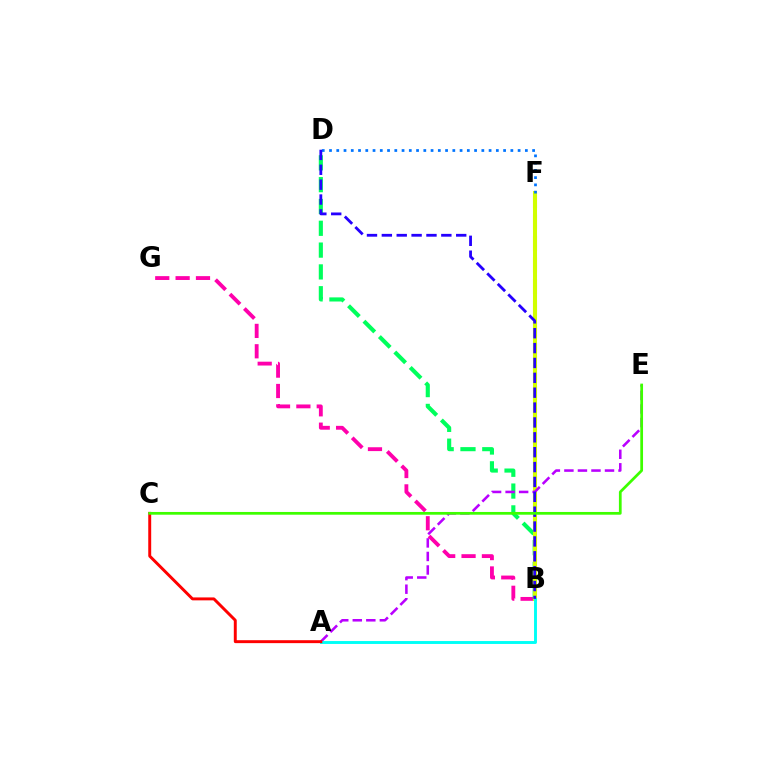{('B', 'G'): [{'color': '#ff00ac', 'line_style': 'dashed', 'thickness': 2.77}], ('B', 'F'): [{'color': '#ff9400', 'line_style': 'dashed', 'thickness': 2.92}, {'color': '#d1ff00', 'line_style': 'solid', 'thickness': 2.91}], ('B', 'D'): [{'color': '#00ff5c', 'line_style': 'dashed', 'thickness': 2.96}, {'color': '#2500ff', 'line_style': 'dashed', 'thickness': 2.02}], ('A', 'E'): [{'color': '#b900ff', 'line_style': 'dashed', 'thickness': 1.84}], ('D', 'F'): [{'color': '#0074ff', 'line_style': 'dotted', 'thickness': 1.97}], ('A', 'B'): [{'color': '#00fff6', 'line_style': 'solid', 'thickness': 2.09}], ('A', 'C'): [{'color': '#ff0000', 'line_style': 'solid', 'thickness': 2.11}], ('C', 'E'): [{'color': '#3dff00', 'line_style': 'solid', 'thickness': 1.97}]}